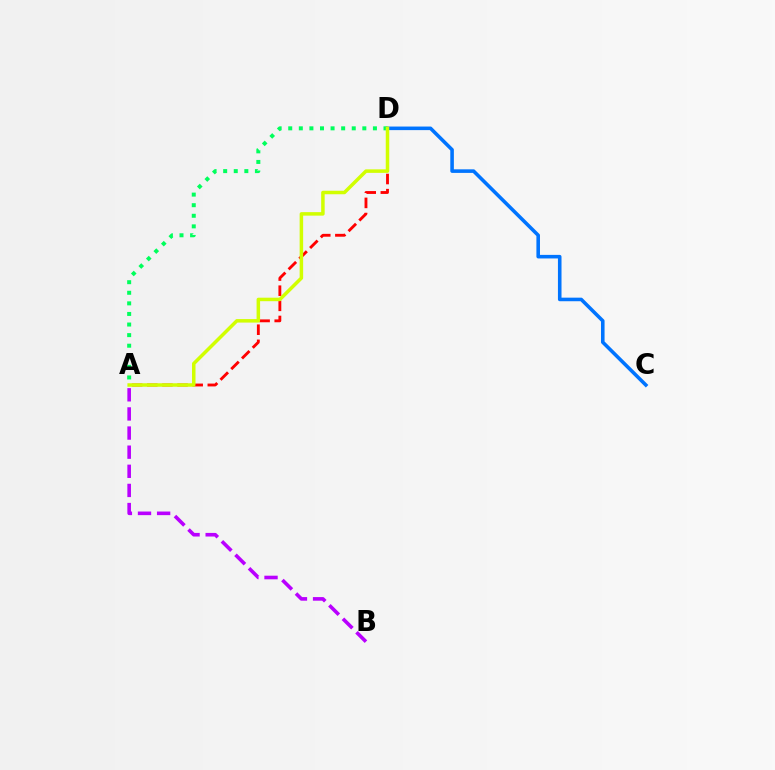{('C', 'D'): [{'color': '#0074ff', 'line_style': 'solid', 'thickness': 2.57}], ('A', 'B'): [{'color': '#b900ff', 'line_style': 'dashed', 'thickness': 2.6}], ('A', 'D'): [{'color': '#ff0000', 'line_style': 'dashed', 'thickness': 2.06}, {'color': '#00ff5c', 'line_style': 'dotted', 'thickness': 2.88}, {'color': '#d1ff00', 'line_style': 'solid', 'thickness': 2.52}]}